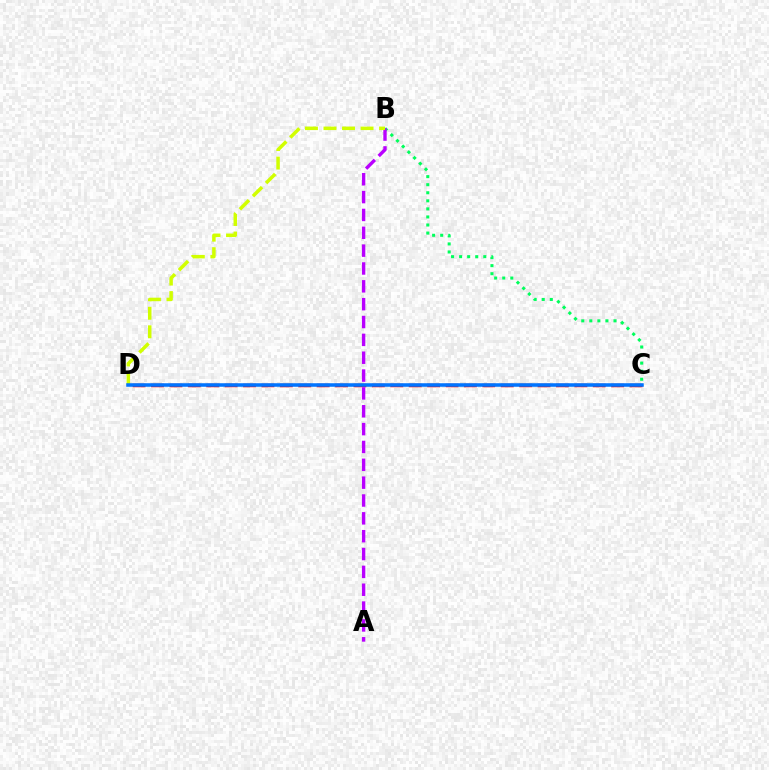{('C', 'D'): [{'color': '#ff0000', 'line_style': 'dashed', 'thickness': 2.5}, {'color': '#0074ff', 'line_style': 'solid', 'thickness': 2.54}], ('B', 'C'): [{'color': '#00ff5c', 'line_style': 'dotted', 'thickness': 2.19}], ('A', 'B'): [{'color': '#b900ff', 'line_style': 'dashed', 'thickness': 2.42}], ('B', 'D'): [{'color': '#d1ff00', 'line_style': 'dashed', 'thickness': 2.52}]}